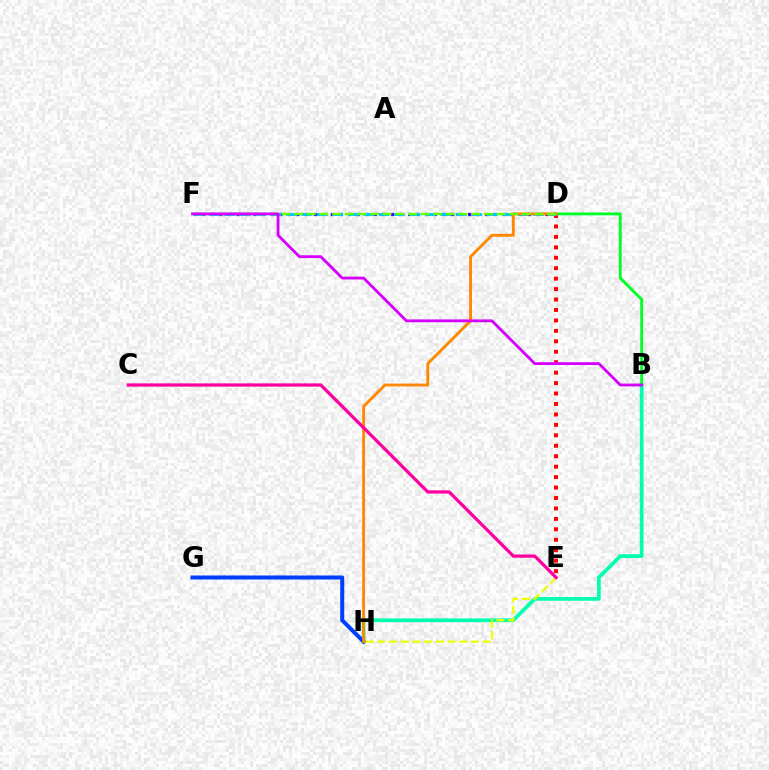{('B', 'H'): [{'color': '#00ffaf', 'line_style': 'solid', 'thickness': 2.68}], ('D', 'E'): [{'color': '#ff0000', 'line_style': 'dotted', 'thickness': 2.84}], ('D', 'F'): [{'color': '#4f00ff', 'line_style': 'dotted', 'thickness': 2.33}, {'color': '#00c7ff', 'line_style': 'dashed', 'thickness': 2.1}, {'color': '#66ff00', 'line_style': 'dashed', 'thickness': 1.72}], ('G', 'H'): [{'color': '#003fff', 'line_style': 'solid', 'thickness': 2.91}], ('E', 'H'): [{'color': '#eeff00', 'line_style': 'dashed', 'thickness': 1.59}], ('B', 'D'): [{'color': '#00ff27', 'line_style': 'solid', 'thickness': 2.06}], ('D', 'H'): [{'color': '#ff8800', 'line_style': 'solid', 'thickness': 2.06}], ('C', 'E'): [{'color': '#ff00a0', 'line_style': 'solid', 'thickness': 2.33}], ('B', 'F'): [{'color': '#d600ff', 'line_style': 'solid', 'thickness': 2.04}]}